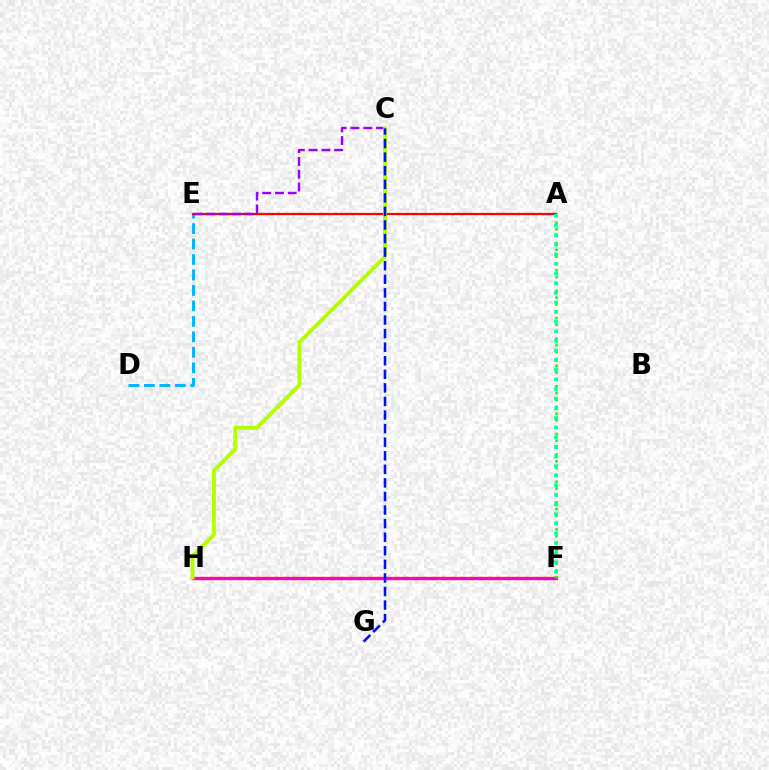{('F', 'H'): [{'color': '#ffa500', 'line_style': 'dotted', 'thickness': 2.52}, {'color': '#ff00bd', 'line_style': 'solid', 'thickness': 2.37}], ('D', 'E'): [{'color': '#00b5ff', 'line_style': 'dashed', 'thickness': 2.1}], ('A', 'E'): [{'color': '#ff0000', 'line_style': 'solid', 'thickness': 1.62}], ('A', 'F'): [{'color': '#08ff00', 'line_style': 'dotted', 'thickness': 1.85}, {'color': '#00ff9d', 'line_style': 'dotted', 'thickness': 2.61}], ('C', 'E'): [{'color': '#9b00ff', 'line_style': 'dashed', 'thickness': 1.74}], ('C', 'H'): [{'color': '#b3ff00', 'line_style': 'solid', 'thickness': 2.79}], ('C', 'G'): [{'color': '#0010ff', 'line_style': 'dashed', 'thickness': 1.84}]}